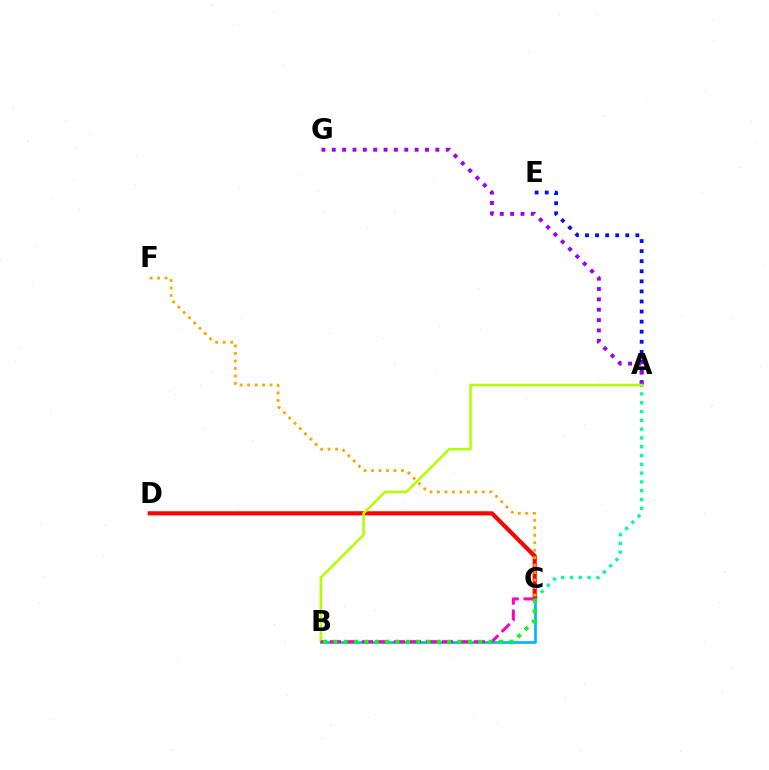{('A', 'E'): [{'color': '#0010ff', 'line_style': 'dotted', 'thickness': 2.74}], ('A', 'G'): [{'color': '#9b00ff', 'line_style': 'dotted', 'thickness': 2.81}], ('A', 'C'): [{'color': '#00ff9d', 'line_style': 'dotted', 'thickness': 2.39}], ('C', 'D'): [{'color': '#ff0000', 'line_style': 'solid', 'thickness': 2.98}], ('A', 'B'): [{'color': '#b3ff00', 'line_style': 'solid', 'thickness': 1.83}], ('C', 'F'): [{'color': '#ffa500', 'line_style': 'dotted', 'thickness': 2.03}], ('B', 'C'): [{'color': '#00b5ff', 'line_style': 'solid', 'thickness': 1.93}, {'color': '#ff00bd', 'line_style': 'dashed', 'thickness': 2.17}, {'color': '#08ff00', 'line_style': 'dotted', 'thickness': 2.81}]}